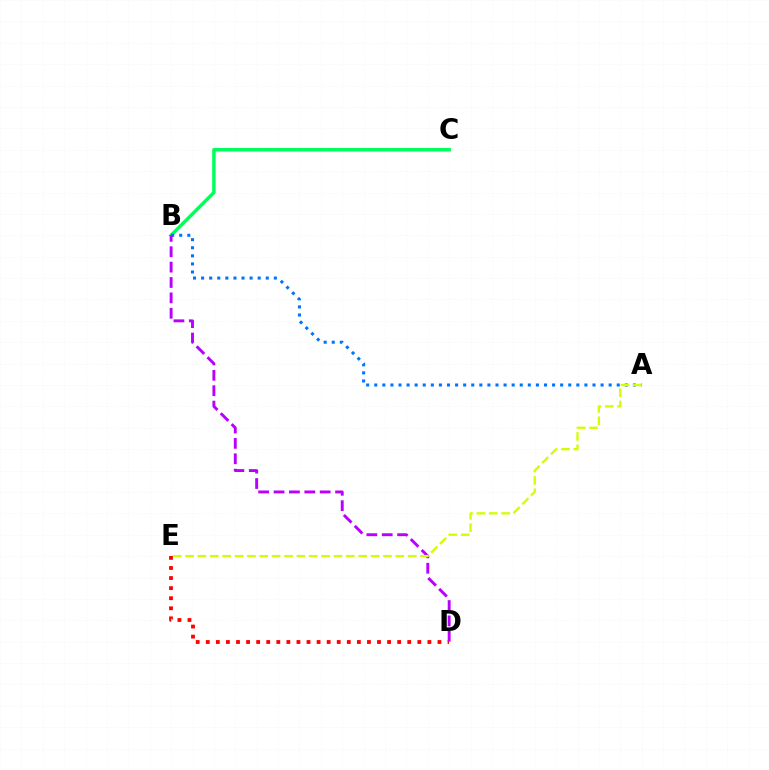{('D', 'E'): [{'color': '#ff0000', 'line_style': 'dotted', 'thickness': 2.74}], ('B', 'C'): [{'color': '#00ff5c', 'line_style': 'solid', 'thickness': 2.5}], ('A', 'B'): [{'color': '#0074ff', 'line_style': 'dotted', 'thickness': 2.2}], ('B', 'D'): [{'color': '#b900ff', 'line_style': 'dashed', 'thickness': 2.09}], ('A', 'E'): [{'color': '#d1ff00', 'line_style': 'dashed', 'thickness': 1.68}]}